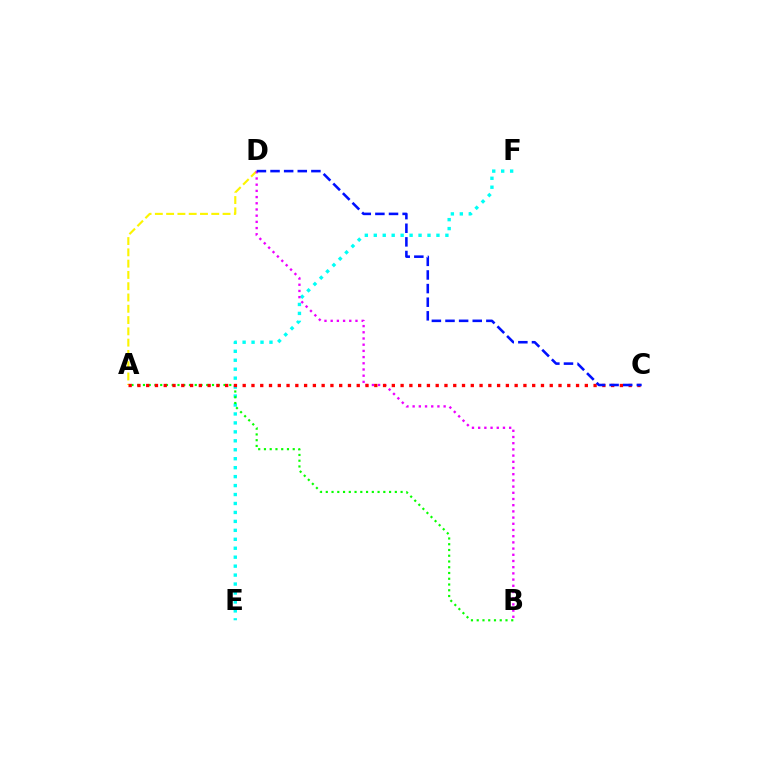{('A', 'D'): [{'color': '#fcf500', 'line_style': 'dashed', 'thickness': 1.53}], ('E', 'F'): [{'color': '#00fff6', 'line_style': 'dotted', 'thickness': 2.43}], ('B', 'D'): [{'color': '#ee00ff', 'line_style': 'dotted', 'thickness': 1.68}], ('A', 'B'): [{'color': '#08ff00', 'line_style': 'dotted', 'thickness': 1.56}], ('A', 'C'): [{'color': '#ff0000', 'line_style': 'dotted', 'thickness': 2.38}], ('C', 'D'): [{'color': '#0010ff', 'line_style': 'dashed', 'thickness': 1.85}]}